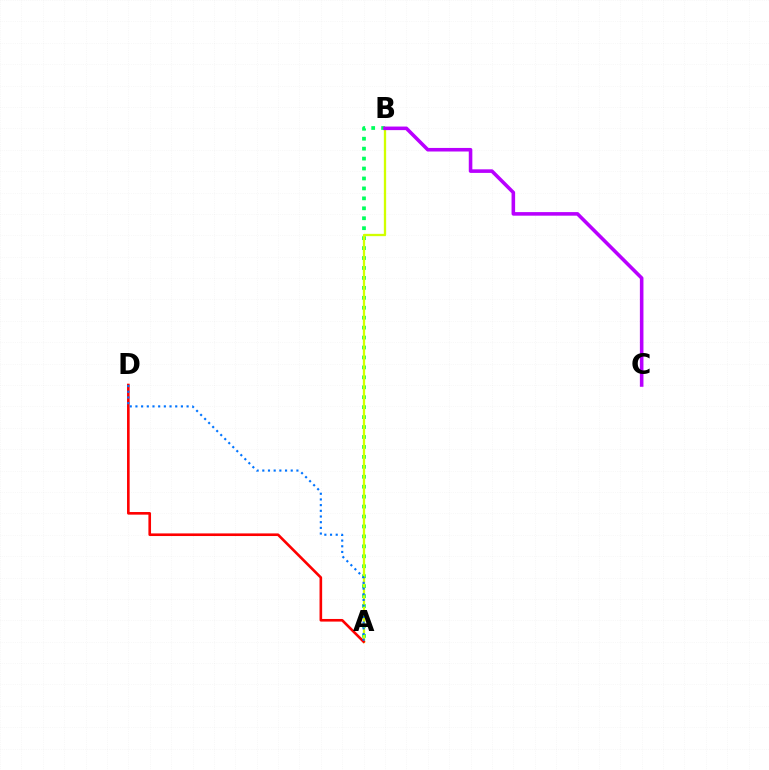{('A', 'B'): [{'color': '#00ff5c', 'line_style': 'dotted', 'thickness': 2.7}, {'color': '#d1ff00', 'line_style': 'solid', 'thickness': 1.66}], ('B', 'C'): [{'color': '#b900ff', 'line_style': 'solid', 'thickness': 2.57}], ('A', 'D'): [{'color': '#ff0000', 'line_style': 'solid', 'thickness': 1.89}, {'color': '#0074ff', 'line_style': 'dotted', 'thickness': 1.54}]}